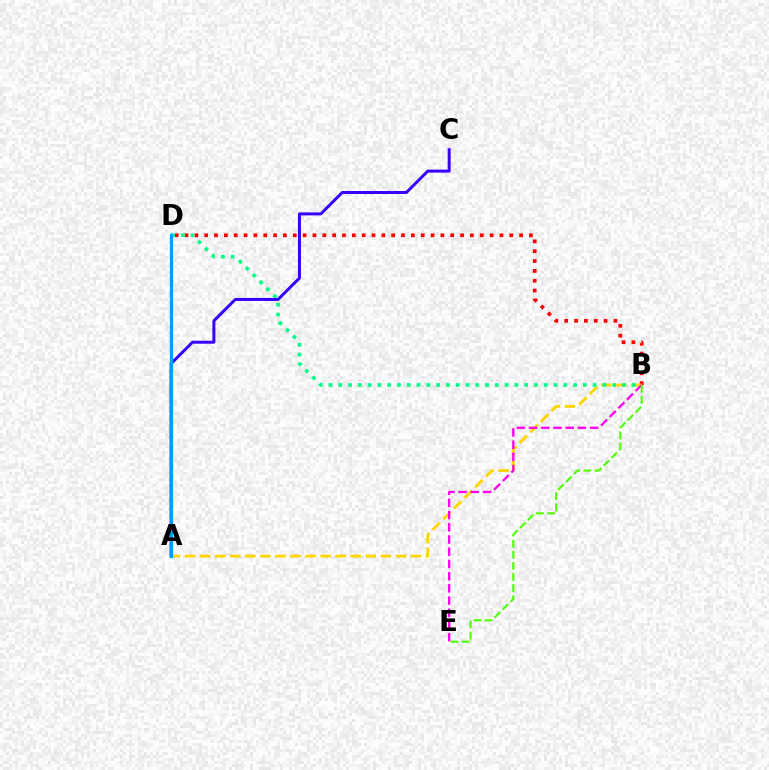{('B', 'D'): [{'color': '#ff0000', 'line_style': 'dotted', 'thickness': 2.67}, {'color': '#00ff86', 'line_style': 'dotted', 'thickness': 2.66}], ('A', 'B'): [{'color': '#ffd500', 'line_style': 'dashed', 'thickness': 2.05}], ('B', 'E'): [{'color': '#ff00ed', 'line_style': 'dashed', 'thickness': 1.66}, {'color': '#4fff00', 'line_style': 'dashed', 'thickness': 1.51}], ('A', 'C'): [{'color': '#3700ff', 'line_style': 'solid', 'thickness': 2.15}], ('A', 'D'): [{'color': '#009eff', 'line_style': 'solid', 'thickness': 2.32}]}